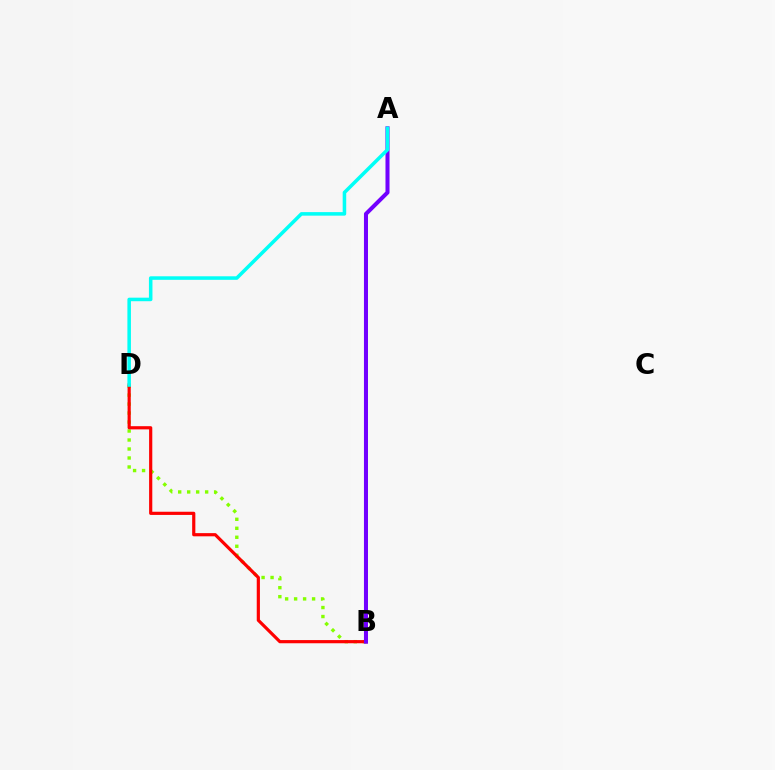{('B', 'D'): [{'color': '#84ff00', 'line_style': 'dotted', 'thickness': 2.44}, {'color': '#ff0000', 'line_style': 'solid', 'thickness': 2.29}], ('A', 'B'): [{'color': '#7200ff', 'line_style': 'solid', 'thickness': 2.9}], ('A', 'D'): [{'color': '#00fff6', 'line_style': 'solid', 'thickness': 2.55}]}